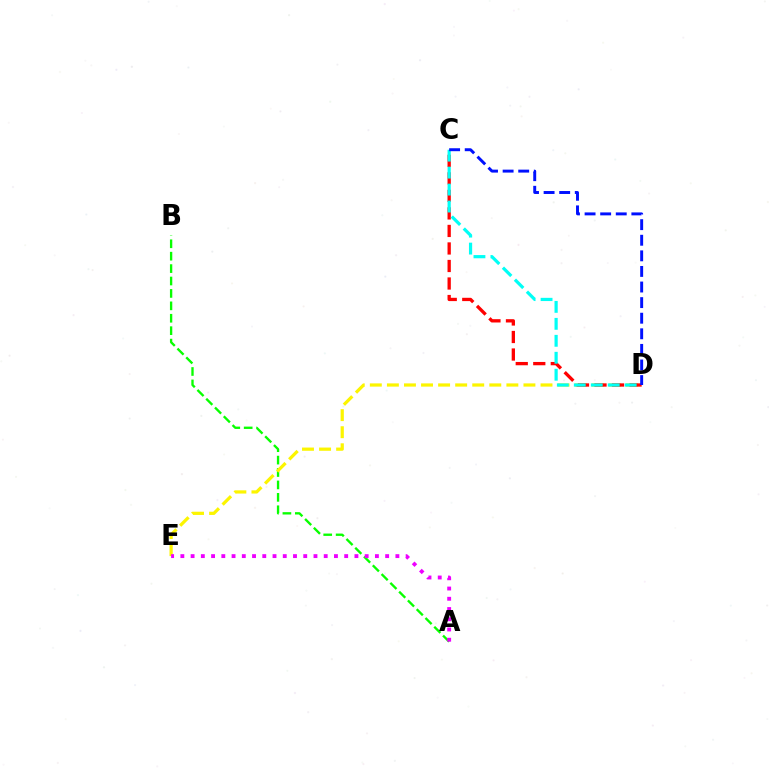{('A', 'B'): [{'color': '#08ff00', 'line_style': 'dashed', 'thickness': 1.69}], ('D', 'E'): [{'color': '#fcf500', 'line_style': 'dashed', 'thickness': 2.32}], ('A', 'E'): [{'color': '#ee00ff', 'line_style': 'dotted', 'thickness': 2.78}], ('C', 'D'): [{'color': '#ff0000', 'line_style': 'dashed', 'thickness': 2.38}, {'color': '#00fff6', 'line_style': 'dashed', 'thickness': 2.31}, {'color': '#0010ff', 'line_style': 'dashed', 'thickness': 2.12}]}